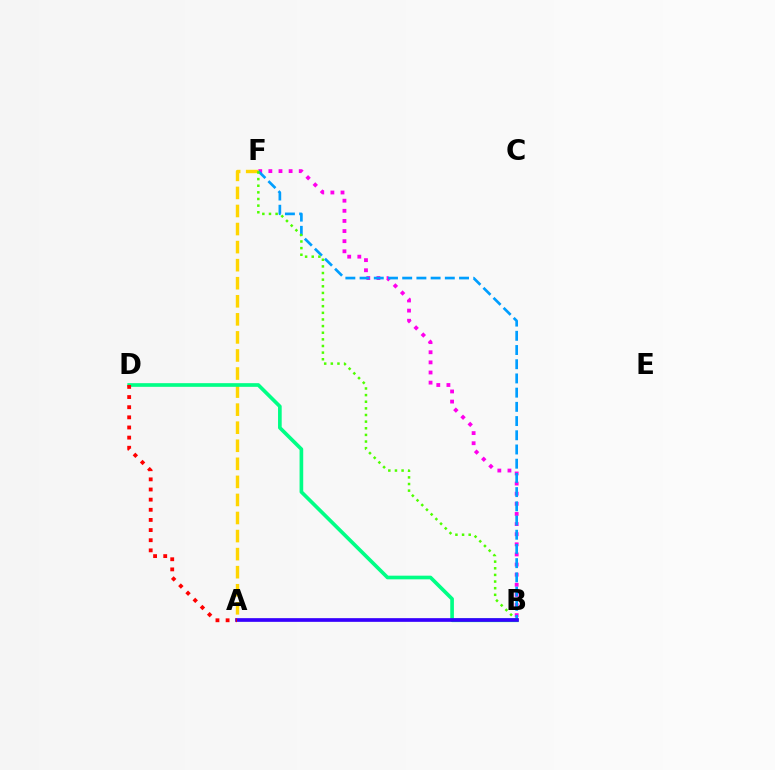{('B', 'F'): [{'color': '#ff00ed', 'line_style': 'dotted', 'thickness': 2.75}, {'color': '#009eff', 'line_style': 'dashed', 'thickness': 1.93}, {'color': '#4fff00', 'line_style': 'dotted', 'thickness': 1.8}], ('A', 'F'): [{'color': '#ffd500', 'line_style': 'dashed', 'thickness': 2.45}], ('B', 'D'): [{'color': '#00ff86', 'line_style': 'solid', 'thickness': 2.64}], ('A', 'B'): [{'color': '#3700ff', 'line_style': 'solid', 'thickness': 2.66}], ('A', 'D'): [{'color': '#ff0000', 'line_style': 'dotted', 'thickness': 2.76}]}